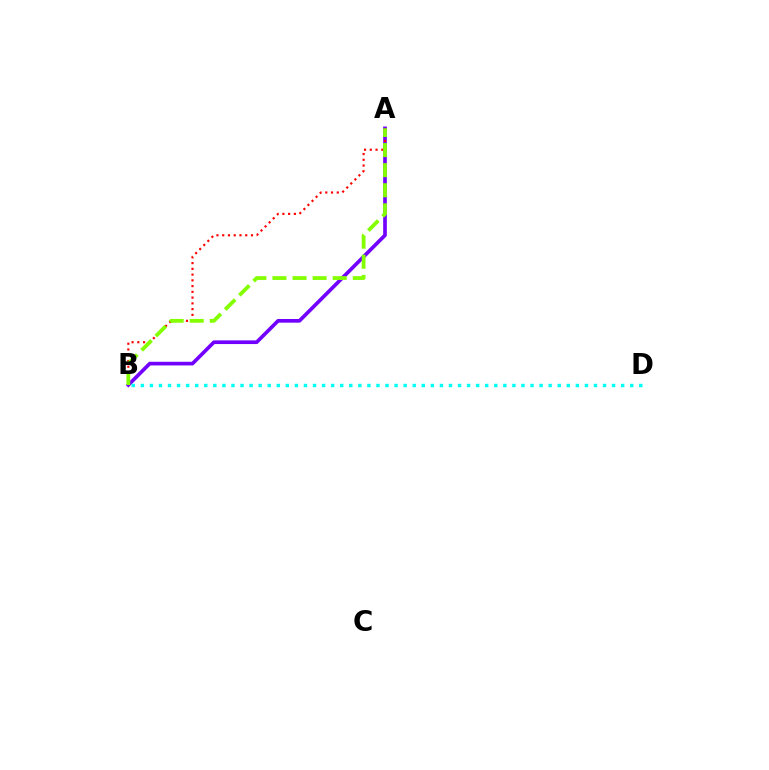{('A', 'B'): [{'color': '#7200ff', 'line_style': 'solid', 'thickness': 2.64}, {'color': '#ff0000', 'line_style': 'dotted', 'thickness': 1.56}, {'color': '#84ff00', 'line_style': 'dashed', 'thickness': 2.73}], ('B', 'D'): [{'color': '#00fff6', 'line_style': 'dotted', 'thickness': 2.46}]}